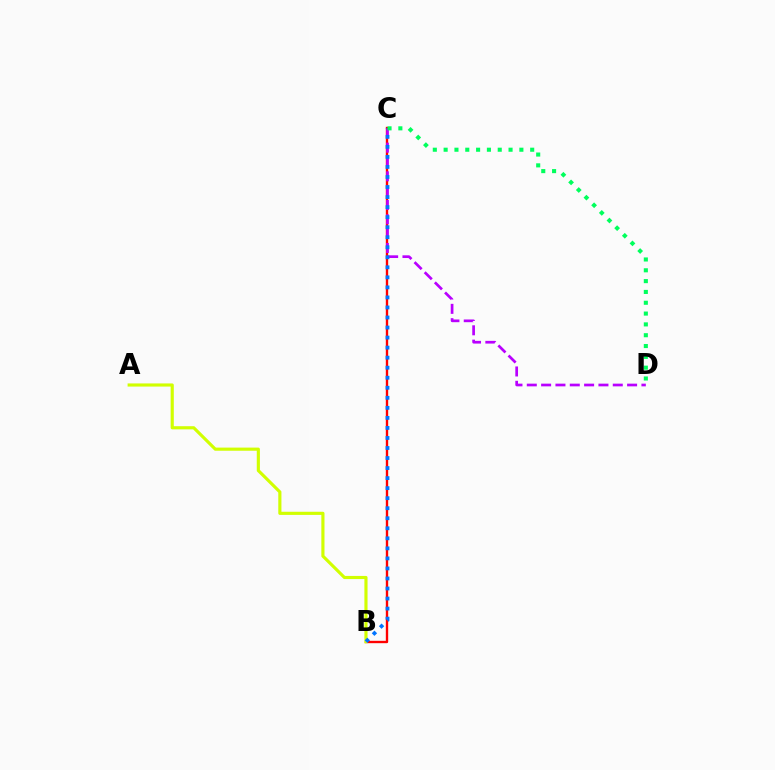{('B', 'C'): [{'color': '#ff0000', 'line_style': 'solid', 'thickness': 1.7}, {'color': '#0074ff', 'line_style': 'dotted', 'thickness': 2.73}], ('A', 'B'): [{'color': '#d1ff00', 'line_style': 'solid', 'thickness': 2.26}], ('C', 'D'): [{'color': '#b900ff', 'line_style': 'dashed', 'thickness': 1.95}, {'color': '#00ff5c', 'line_style': 'dotted', 'thickness': 2.94}]}